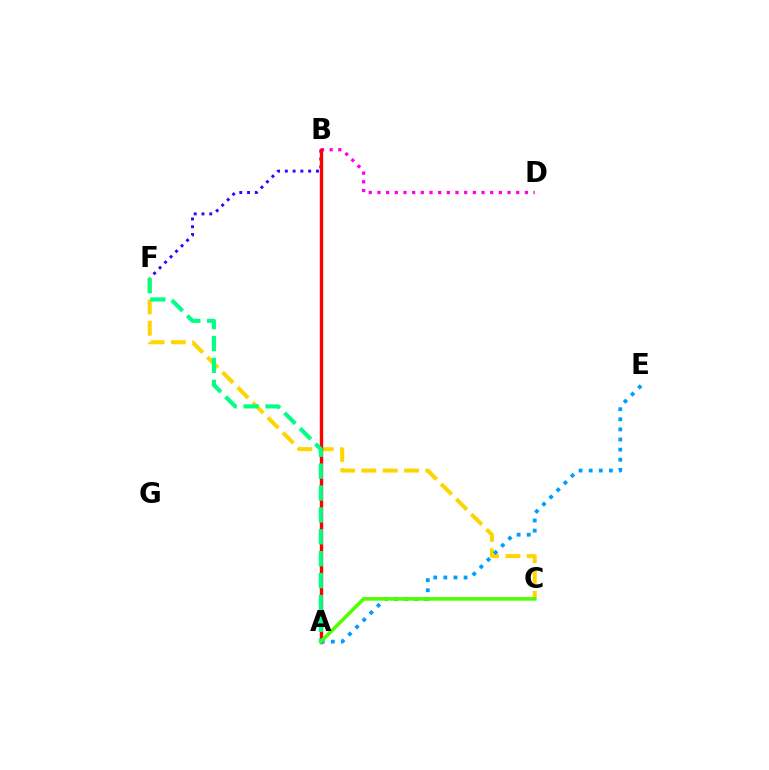{('B', 'D'): [{'color': '#ff00ed', 'line_style': 'dotted', 'thickness': 2.36}], ('B', 'F'): [{'color': '#3700ff', 'line_style': 'dotted', 'thickness': 2.11}], ('C', 'F'): [{'color': '#ffd500', 'line_style': 'dashed', 'thickness': 2.9}], ('A', 'B'): [{'color': '#ff0000', 'line_style': 'solid', 'thickness': 2.44}], ('A', 'E'): [{'color': '#009eff', 'line_style': 'dotted', 'thickness': 2.75}], ('A', 'C'): [{'color': '#4fff00', 'line_style': 'solid', 'thickness': 2.6}], ('A', 'F'): [{'color': '#00ff86', 'line_style': 'dashed', 'thickness': 2.97}]}